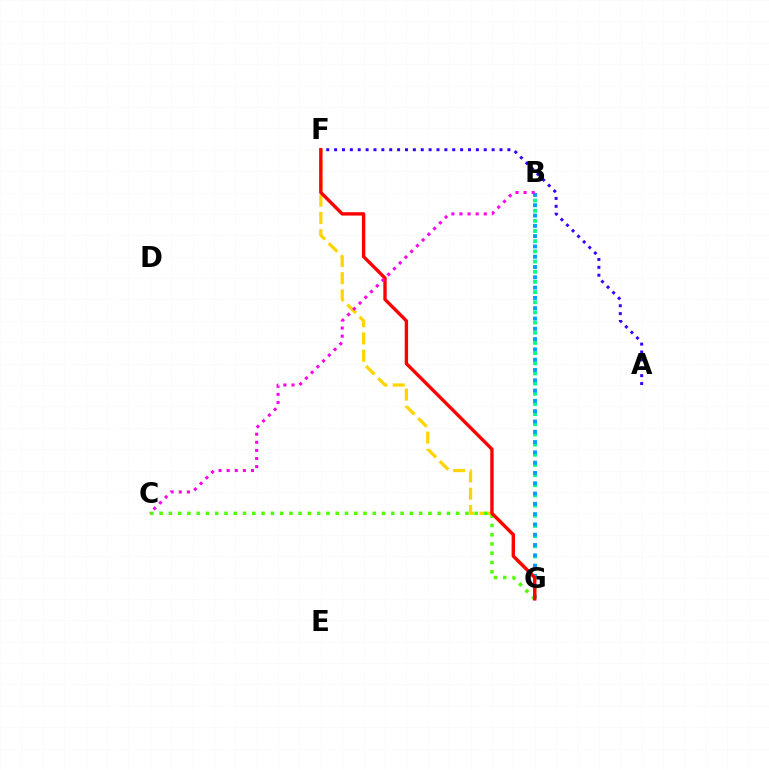{('B', 'G'): [{'color': '#00ff86', 'line_style': 'dotted', 'thickness': 2.76}, {'color': '#009eff', 'line_style': 'dotted', 'thickness': 2.8}], ('F', 'G'): [{'color': '#ffd500', 'line_style': 'dashed', 'thickness': 2.35}, {'color': '#ff0000', 'line_style': 'solid', 'thickness': 2.43}], ('A', 'F'): [{'color': '#3700ff', 'line_style': 'dotted', 'thickness': 2.14}], ('C', 'G'): [{'color': '#4fff00', 'line_style': 'dotted', 'thickness': 2.52}], ('B', 'C'): [{'color': '#ff00ed', 'line_style': 'dotted', 'thickness': 2.2}]}